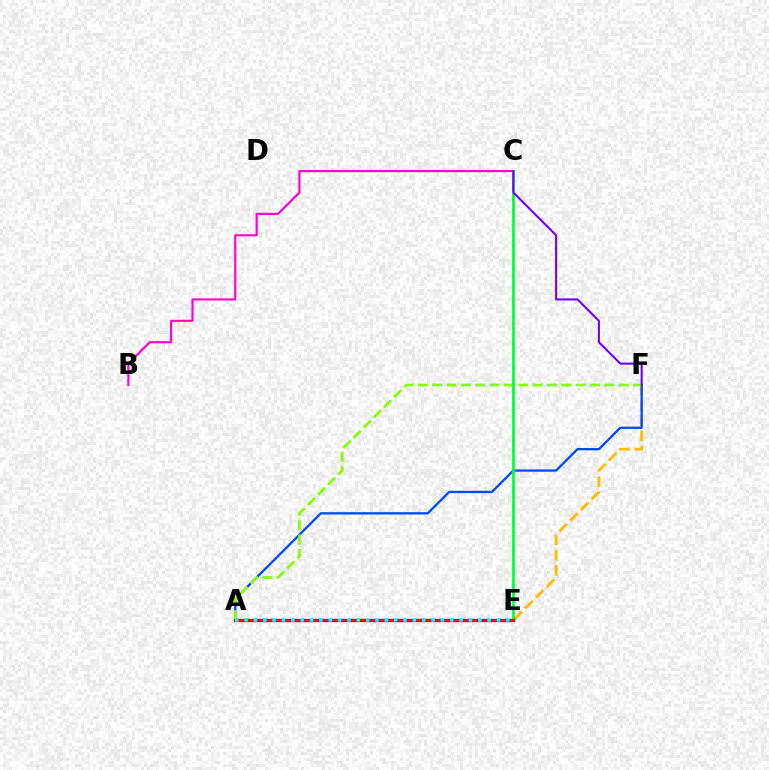{('E', 'F'): [{'color': '#ffbd00', 'line_style': 'dashed', 'thickness': 2.06}], ('B', 'C'): [{'color': '#ff00cf', 'line_style': 'solid', 'thickness': 1.54}], ('A', 'F'): [{'color': '#004bff', 'line_style': 'solid', 'thickness': 1.67}, {'color': '#84ff00', 'line_style': 'dashed', 'thickness': 1.95}], ('C', 'E'): [{'color': '#00ff39', 'line_style': 'solid', 'thickness': 1.95}], ('C', 'F'): [{'color': '#7200ff', 'line_style': 'solid', 'thickness': 1.5}], ('A', 'E'): [{'color': '#ff0000', 'line_style': 'solid', 'thickness': 2.42}, {'color': '#00fff6', 'line_style': 'dotted', 'thickness': 2.54}]}